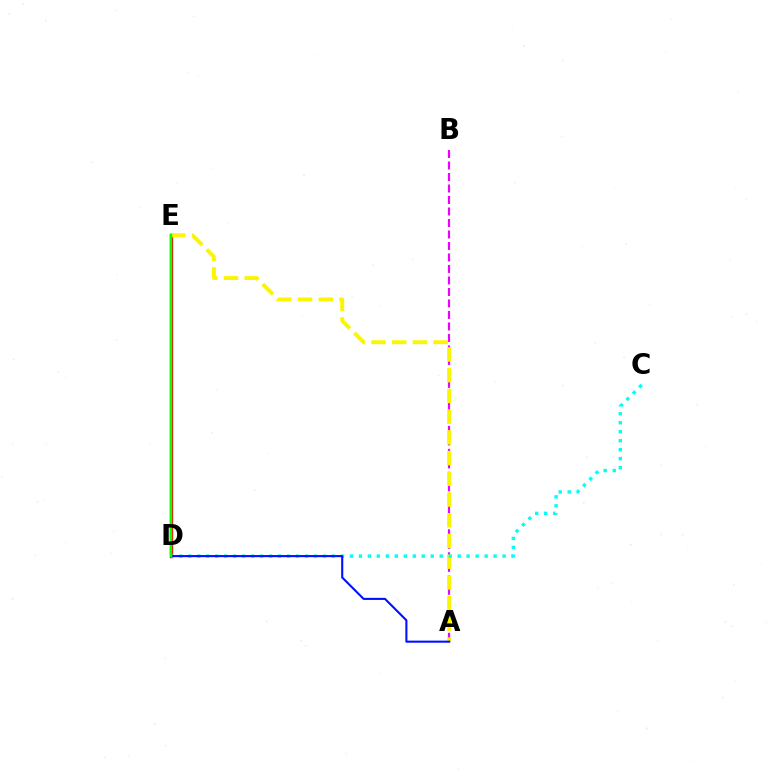{('A', 'B'): [{'color': '#ee00ff', 'line_style': 'dashed', 'thickness': 1.56}], ('D', 'E'): [{'color': '#ff0000', 'line_style': 'solid', 'thickness': 2.43}, {'color': '#08ff00', 'line_style': 'solid', 'thickness': 1.73}], ('A', 'E'): [{'color': '#fcf500', 'line_style': 'dashed', 'thickness': 2.82}], ('C', 'D'): [{'color': '#00fff6', 'line_style': 'dotted', 'thickness': 2.44}], ('A', 'D'): [{'color': '#0010ff', 'line_style': 'solid', 'thickness': 1.5}]}